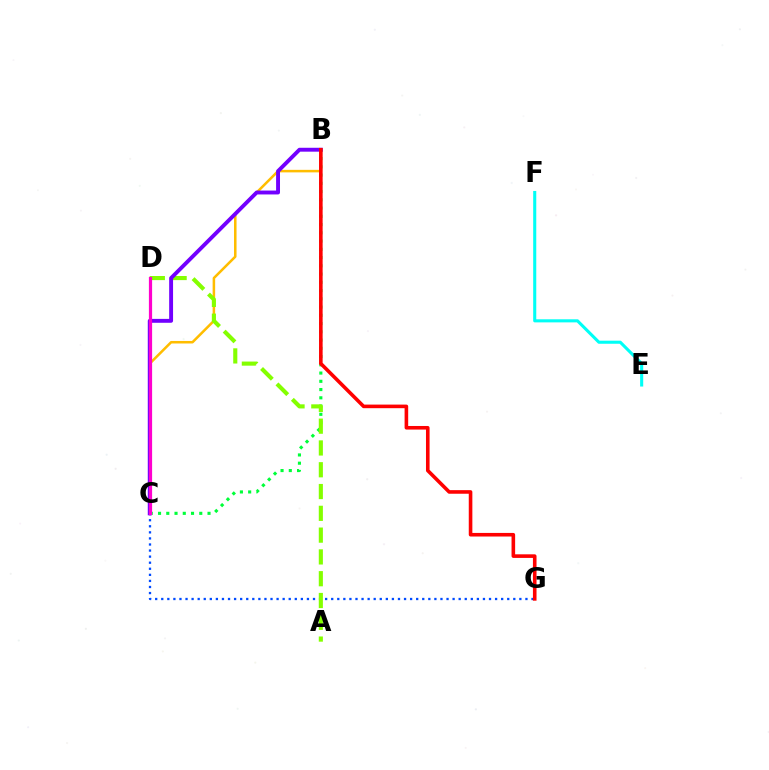{('B', 'C'): [{'color': '#00ff39', 'line_style': 'dotted', 'thickness': 2.24}, {'color': '#ffbd00', 'line_style': 'solid', 'thickness': 1.82}, {'color': '#7200ff', 'line_style': 'solid', 'thickness': 2.81}], ('C', 'G'): [{'color': '#004bff', 'line_style': 'dotted', 'thickness': 1.65}], ('A', 'D'): [{'color': '#84ff00', 'line_style': 'dashed', 'thickness': 2.96}], ('B', 'G'): [{'color': '#ff0000', 'line_style': 'solid', 'thickness': 2.59}], ('C', 'D'): [{'color': '#ff00cf', 'line_style': 'solid', 'thickness': 2.31}], ('E', 'F'): [{'color': '#00fff6', 'line_style': 'solid', 'thickness': 2.22}]}